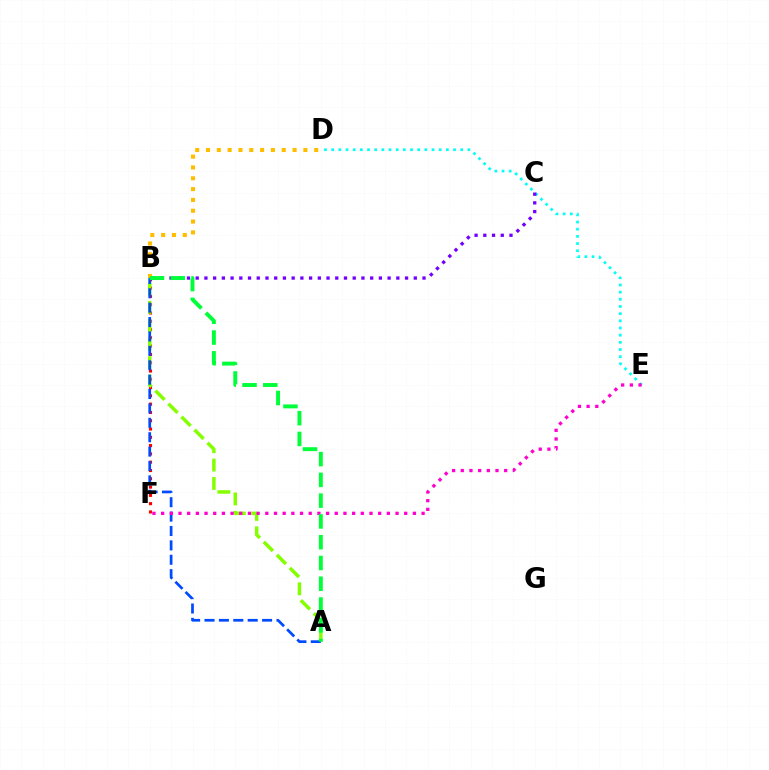{('B', 'F'): [{'color': '#ff0000', 'line_style': 'dotted', 'thickness': 2.25}], ('B', 'D'): [{'color': '#ffbd00', 'line_style': 'dotted', 'thickness': 2.94}], ('D', 'E'): [{'color': '#00fff6', 'line_style': 'dotted', 'thickness': 1.95}], ('B', 'C'): [{'color': '#7200ff', 'line_style': 'dotted', 'thickness': 2.37}], ('A', 'B'): [{'color': '#84ff00', 'line_style': 'dashed', 'thickness': 2.5}, {'color': '#004bff', 'line_style': 'dashed', 'thickness': 1.96}, {'color': '#00ff39', 'line_style': 'dashed', 'thickness': 2.82}], ('E', 'F'): [{'color': '#ff00cf', 'line_style': 'dotted', 'thickness': 2.36}]}